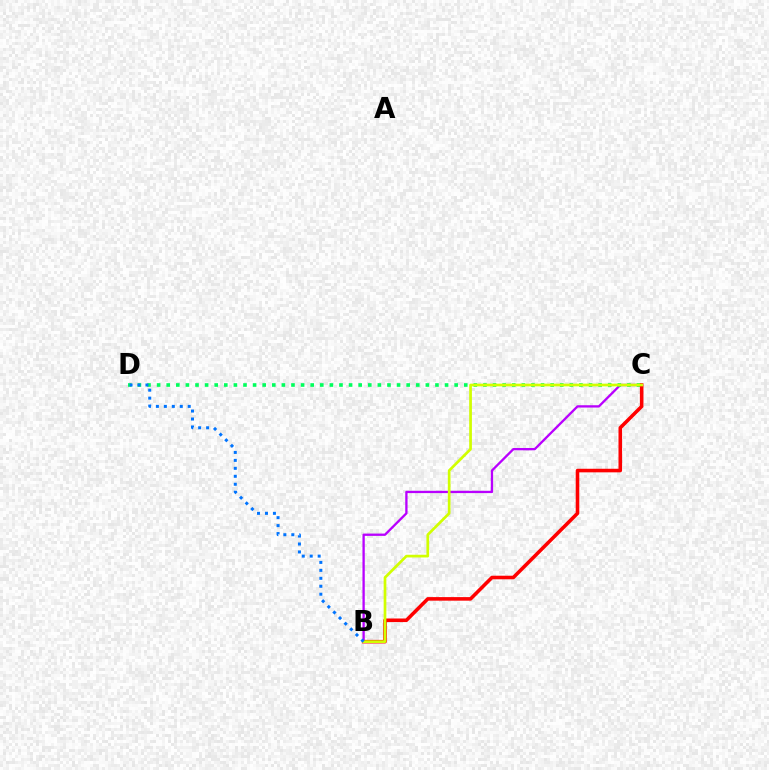{('B', 'C'): [{'color': '#b900ff', 'line_style': 'solid', 'thickness': 1.67}, {'color': '#ff0000', 'line_style': 'solid', 'thickness': 2.57}, {'color': '#d1ff00', 'line_style': 'solid', 'thickness': 1.94}], ('C', 'D'): [{'color': '#00ff5c', 'line_style': 'dotted', 'thickness': 2.61}], ('B', 'D'): [{'color': '#0074ff', 'line_style': 'dotted', 'thickness': 2.16}]}